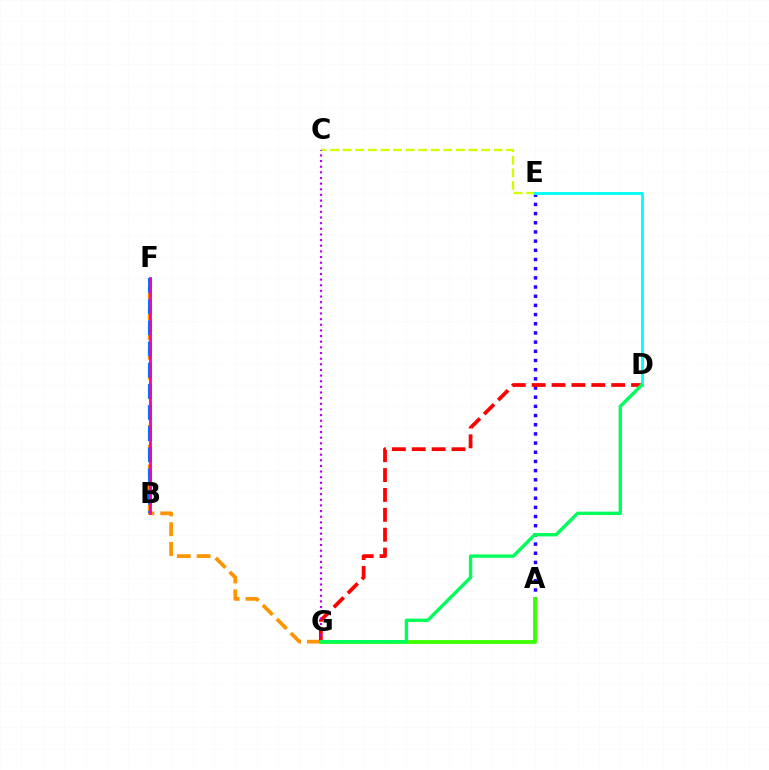{('F', 'G'): [{'color': '#ff9400', 'line_style': 'dashed', 'thickness': 2.69}], ('A', 'E'): [{'color': '#2500ff', 'line_style': 'dotted', 'thickness': 2.49}], ('A', 'G'): [{'color': '#3dff00', 'line_style': 'solid', 'thickness': 2.77}], ('D', 'G'): [{'color': '#ff0000', 'line_style': 'dashed', 'thickness': 2.7}, {'color': '#00ff5c', 'line_style': 'solid', 'thickness': 2.43}], ('B', 'F'): [{'color': '#0074ff', 'line_style': 'dashed', 'thickness': 2.88}, {'color': '#ff00ac', 'line_style': 'solid', 'thickness': 2.02}], ('C', 'E'): [{'color': '#d1ff00', 'line_style': 'dashed', 'thickness': 1.71}], ('D', 'E'): [{'color': '#00fff6', 'line_style': 'solid', 'thickness': 2.04}], ('C', 'G'): [{'color': '#b900ff', 'line_style': 'dotted', 'thickness': 1.53}]}